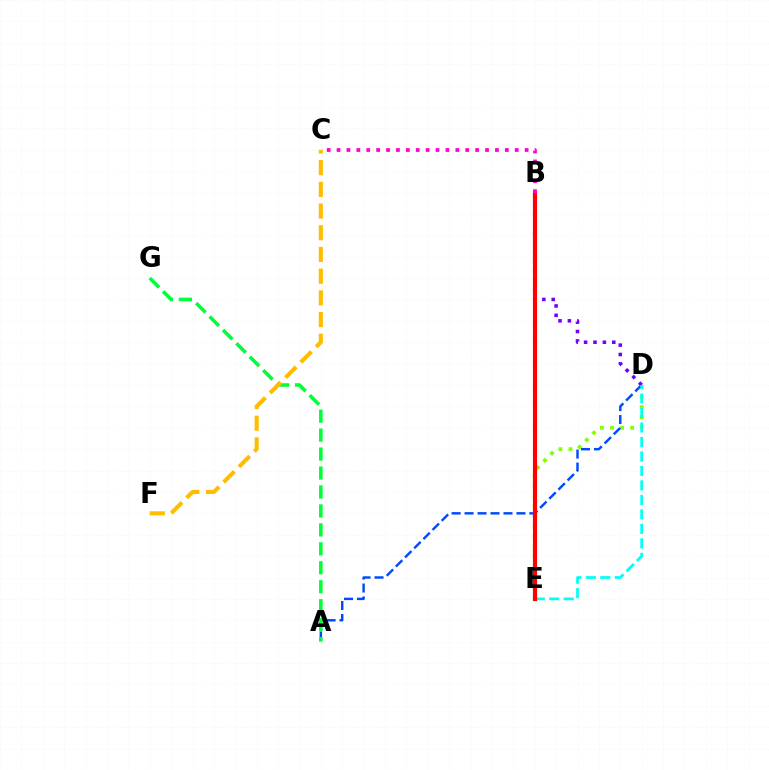{('D', 'E'): [{'color': '#84ff00', 'line_style': 'dotted', 'thickness': 2.74}, {'color': '#00fff6', 'line_style': 'dashed', 'thickness': 1.97}], ('A', 'D'): [{'color': '#004bff', 'line_style': 'dashed', 'thickness': 1.76}], ('B', 'D'): [{'color': '#7200ff', 'line_style': 'dotted', 'thickness': 2.55}], ('A', 'G'): [{'color': '#00ff39', 'line_style': 'dashed', 'thickness': 2.57}], ('B', 'E'): [{'color': '#ff0000', 'line_style': 'solid', 'thickness': 2.99}], ('C', 'F'): [{'color': '#ffbd00', 'line_style': 'dashed', 'thickness': 2.95}], ('B', 'C'): [{'color': '#ff00cf', 'line_style': 'dotted', 'thickness': 2.69}]}